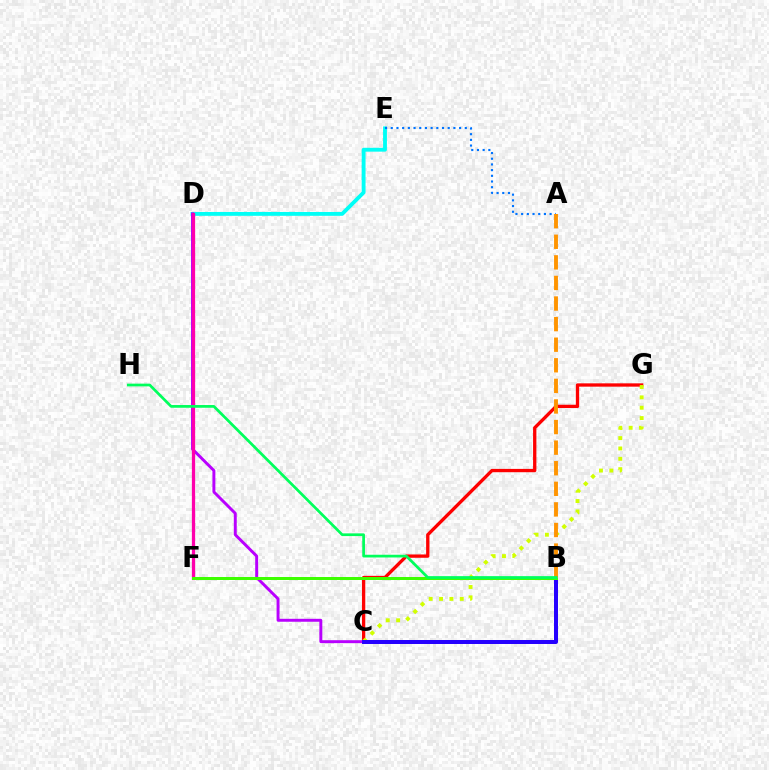{('C', 'G'): [{'color': '#ff0000', 'line_style': 'solid', 'thickness': 2.38}, {'color': '#d1ff00', 'line_style': 'dotted', 'thickness': 2.81}], ('D', 'E'): [{'color': '#00fff6', 'line_style': 'solid', 'thickness': 2.77}], ('C', 'D'): [{'color': '#b900ff', 'line_style': 'solid', 'thickness': 2.12}], ('A', 'E'): [{'color': '#0074ff', 'line_style': 'dotted', 'thickness': 1.55}], ('B', 'C'): [{'color': '#2500ff', 'line_style': 'solid', 'thickness': 2.87}], ('D', 'F'): [{'color': '#ff00ac', 'line_style': 'solid', 'thickness': 2.34}], ('B', 'F'): [{'color': '#3dff00', 'line_style': 'solid', 'thickness': 2.16}], ('A', 'B'): [{'color': '#ff9400', 'line_style': 'dashed', 'thickness': 2.8}], ('B', 'H'): [{'color': '#00ff5c', 'line_style': 'solid', 'thickness': 1.96}]}